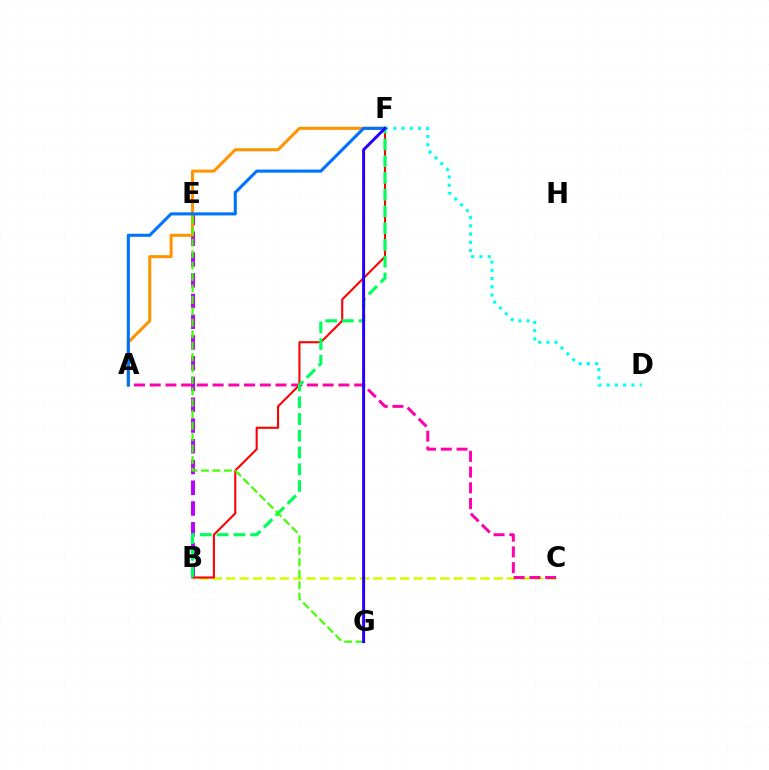{('B', 'E'): [{'color': '#b900ff', 'line_style': 'dashed', 'thickness': 2.82}], ('B', 'C'): [{'color': '#d1ff00', 'line_style': 'dashed', 'thickness': 1.82}], ('A', 'F'): [{'color': '#ff9400', 'line_style': 'solid', 'thickness': 2.2}, {'color': '#0074ff', 'line_style': 'solid', 'thickness': 2.23}], ('A', 'C'): [{'color': '#ff00ac', 'line_style': 'dashed', 'thickness': 2.14}], ('B', 'F'): [{'color': '#ff0000', 'line_style': 'solid', 'thickness': 1.51}, {'color': '#00ff5c', 'line_style': 'dashed', 'thickness': 2.28}], ('E', 'G'): [{'color': '#3dff00', 'line_style': 'dashed', 'thickness': 1.55}], ('D', 'F'): [{'color': '#00fff6', 'line_style': 'dotted', 'thickness': 2.24}], ('F', 'G'): [{'color': '#2500ff', 'line_style': 'solid', 'thickness': 2.13}]}